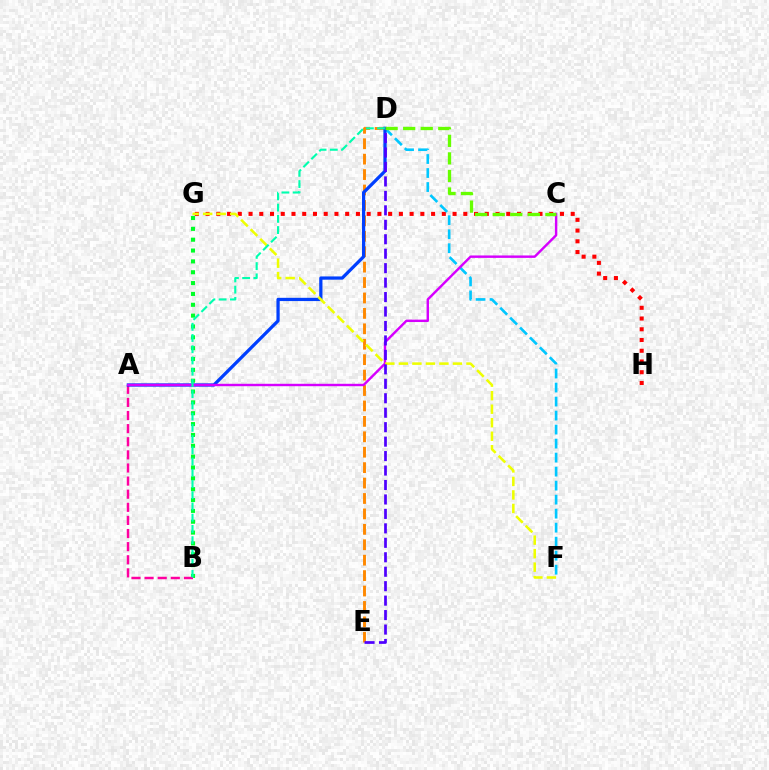{('B', 'G'): [{'color': '#00ff27', 'line_style': 'dotted', 'thickness': 2.95}], ('G', 'H'): [{'color': '#ff0000', 'line_style': 'dotted', 'thickness': 2.92}], ('D', 'F'): [{'color': '#00c7ff', 'line_style': 'dashed', 'thickness': 1.9}], ('D', 'E'): [{'color': '#ff8800', 'line_style': 'dashed', 'thickness': 2.1}, {'color': '#4f00ff', 'line_style': 'dashed', 'thickness': 1.96}], ('A', 'B'): [{'color': '#ff00a0', 'line_style': 'dashed', 'thickness': 1.78}], ('A', 'D'): [{'color': '#003fff', 'line_style': 'solid', 'thickness': 2.34}], ('A', 'C'): [{'color': '#d600ff', 'line_style': 'solid', 'thickness': 1.74}], ('C', 'D'): [{'color': '#66ff00', 'line_style': 'dashed', 'thickness': 2.38}], ('F', 'G'): [{'color': '#eeff00', 'line_style': 'dashed', 'thickness': 1.84}], ('B', 'D'): [{'color': '#00ffaf', 'line_style': 'dashed', 'thickness': 1.53}]}